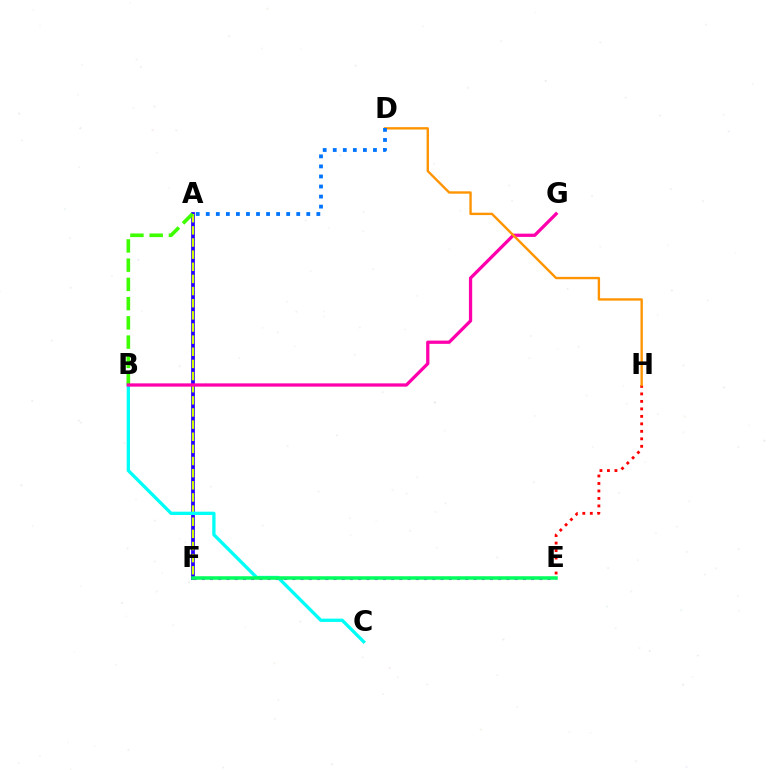{('A', 'F'): [{'color': '#2500ff', 'line_style': 'solid', 'thickness': 2.7}, {'color': '#d1ff00', 'line_style': 'dashed', 'thickness': 1.65}], ('E', 'F'): [{'color': '#b900ff', 'line_style': 'dotted', 'thickness': 2.24}, {'color': '#00ff5c', 'line_style': 'solid', 'thickness': 2.53}], ('B', 'C'): [{'color': '#00fff6', 'line_style': 'solid', 'thickness': 2.38}], ('A', 'B'): [{'color': '#3dff00', 'line_style': 'dashed', 'thickness': 2.61}], ('E', 'H'): [{'color': '#ff0000', 'line_style': 'dotted', 'thickness': 2.03}], ('B', 'G'): [{'color': '#ff00ac', 'line_style': 'solid', 'thickness': 2.35}], ('D', 'H'): [{'color': '#ff9400', 'line_style': 'solid', 'thickness': 1.71}], ('A', 'D'): [{'color': '#0074ff', 'line_style': 'dotted', 'thickness': 2.73}]}